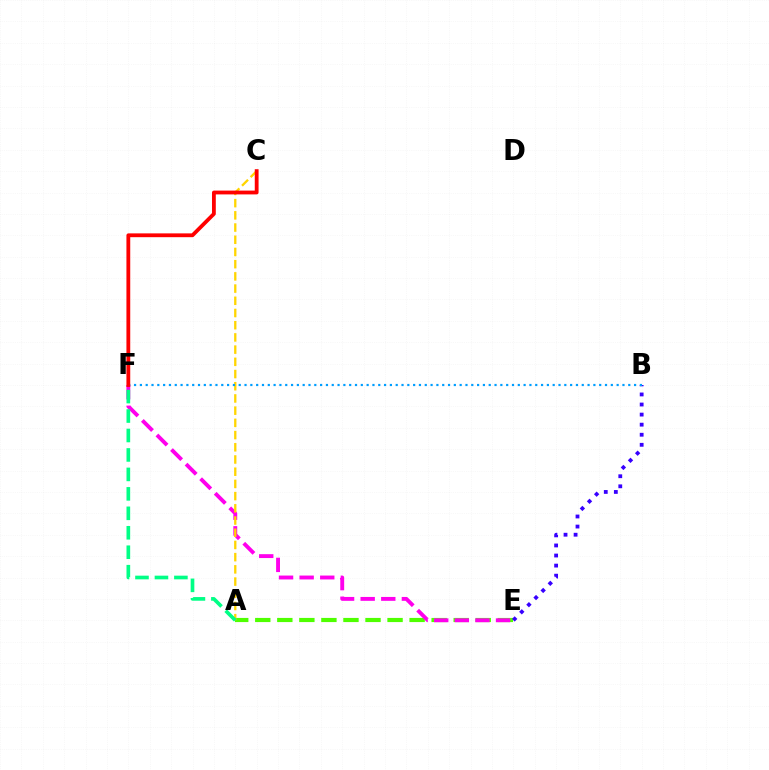{('A', 'E'): [{'color': '#4fff00', 'line_style': 'dashed', 'thickness': 3.0}], ('E', 'F'): [{'color': '#ff00ed', 'line_style': 'dashed', 'thickness': 2.8}], ('A', 'C'): [{'color': '#ffd500', 'line_style': 'dashed', 'thickness': 1.66}], ('B', 'E'): [{'color': '#3700ff', 'line_style': 'dotted', 'thickness': 2.74}], ('B', 'F'): [{'color': '#009eff', 'line_style': 'dotted', 'thickness': 1.58}], ('A', 'F'): [{'color': '#00ff86', 'line_style': 'dashed', 'thickness': 2.64}], ('C', 'F'): [{'color': '#ff0000', 'line_style': 'solid', 'thickness': 2.74}]}